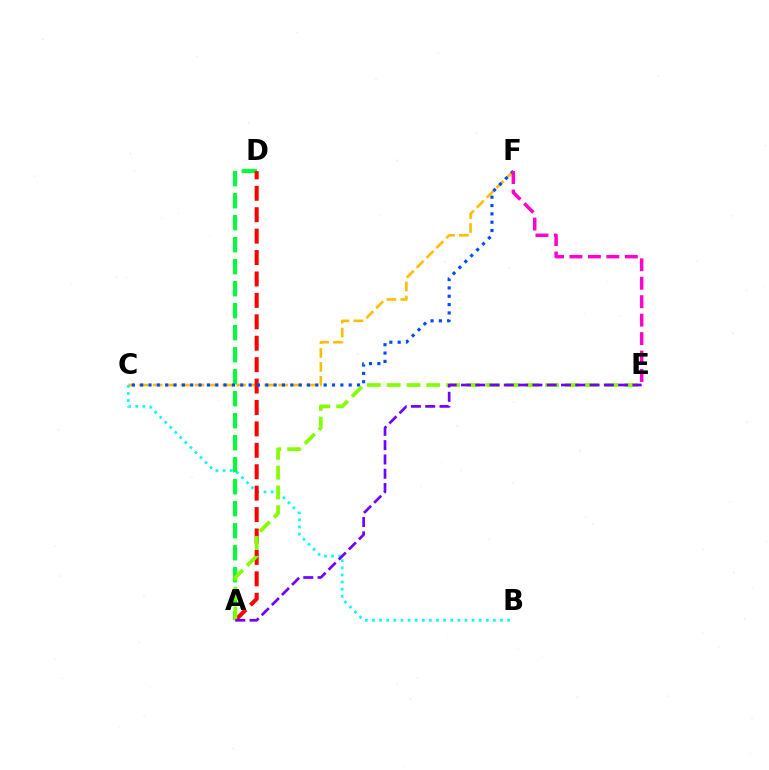{('C', 'F'): [{'color': '#ffbd00', 'line_style': 'dashed', 'thickness': 1.89}, {'color': '#004bff', 'line_style': 'dotted', 'thickness': 2.27}], ('B', 'C'): [{'color': '#00fff6', 'line_style': 'dotted', 'thickness': 1.93}], ('A', 'D'): [{'color': '#00ff39', 'line_style': 'dashed', 'thickness': 2.99}, {'color': '#ff0000', 'line_style': 'dashed', 'thickness': 2.91}], ('E', 'F'): [{'color': '#ff00cf', 'line_style': 'dashed', 'thickness': 2.51}], ('A', 'E'): [{'color': '#84ff00', 'line_style': 'dashed', 'thickness': 2.69}, {'color': '#7200ff', 'line_style': 'dashed', 'thickness': 1.94}]}